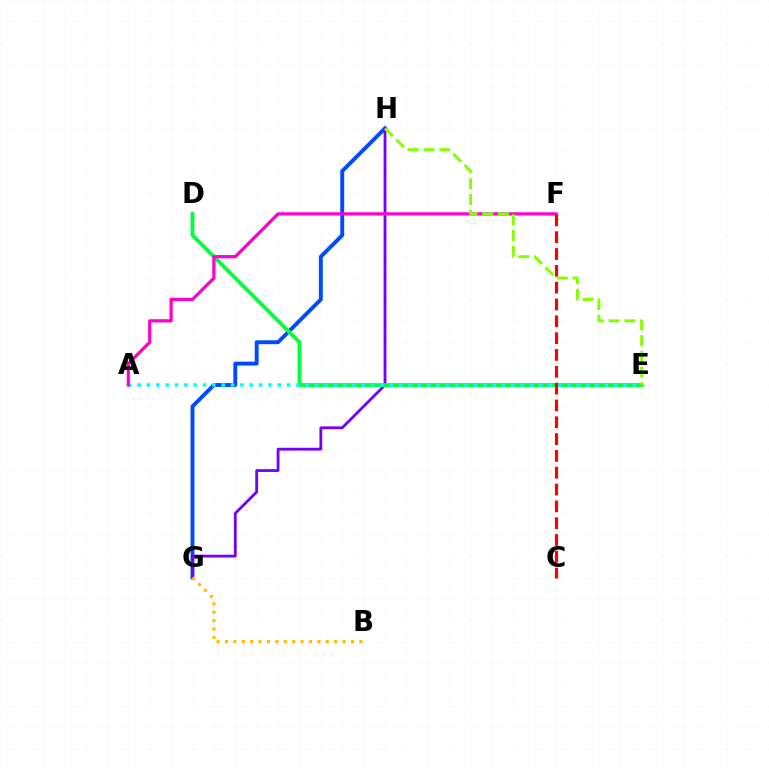{('G', 'H'): [{'color': '#004bff', 'line_style': 'solid', 'thickness': 2.81}, {'color': '#7200ff', 'line_style': 'solid', 'thickness': 2.01}], ('D', 'E'): [{'color': '#00ff39', 'line_style': 'solid', 'thickness': 2.75}], ('B', 'G'): [{'color': '#ffbd00', 'line_style': 'dotted', 'thickness': 2.28}], ('A', 'E'): [{'color': '#00fff6', 'line_style': 'dotted', 'thickness': 2.54}], ('A', 'F'): [{'color': '#ff00cf', 'line_style': 'solid', 'thickness': 2.32}], ('C', 'F'): [{'color': '#ff0000', 'line_style': 'dashed', 'thickness': 2.29}], ('E', 'H'): [{'color': '#84ff00', 'line_style': 'dashed', 'thickness': 2.14}]}